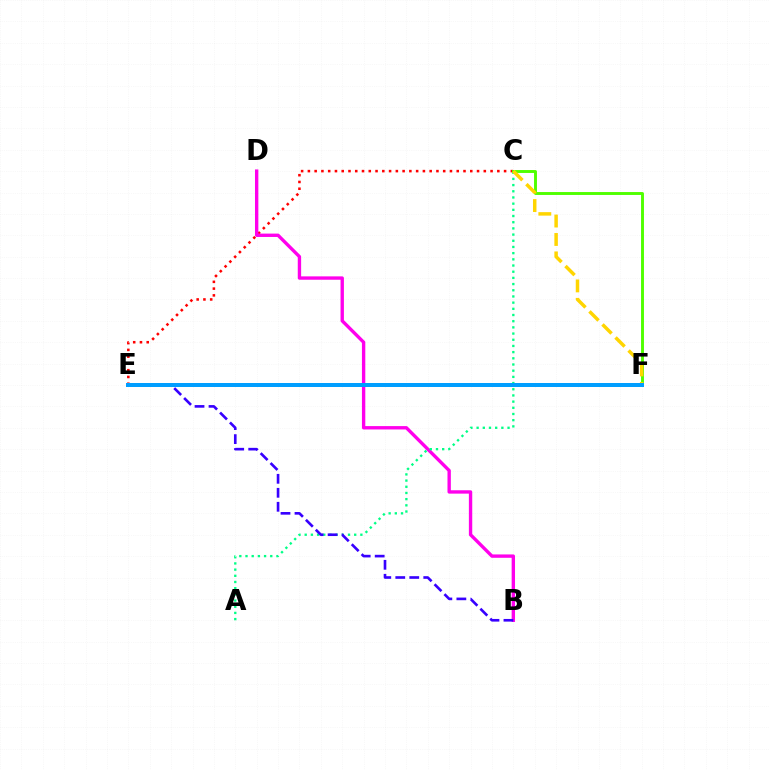{('C', 'E'): [{'color': '#ff0000', 'line_style': 'dotted', 'thickness': 1.84}], ('B', 'D'): [{'color': '#ff00ed', 'line_style': 'solid', 'thickness': 2.42}], ('A', 'C'): [{'color': '#00ff86', 'line_style': 'dotted', 'thickness': 1.68}], ('C', 'F'): [{'color': '#4fff00', 'line_style': 'solid', 'thickness': 2.1}, {'color': '#ffd500', 'line_style': 'dashed', 'thickness': 2.5}], ('B', 'E'): [{'color': '#3700ff', 'line_style': 'dashed', 'thickness': 1.9}], ('E', 'F'): [{'color': '#009eff', 'line_style': 'solid', 'thickness': 2.88}]}